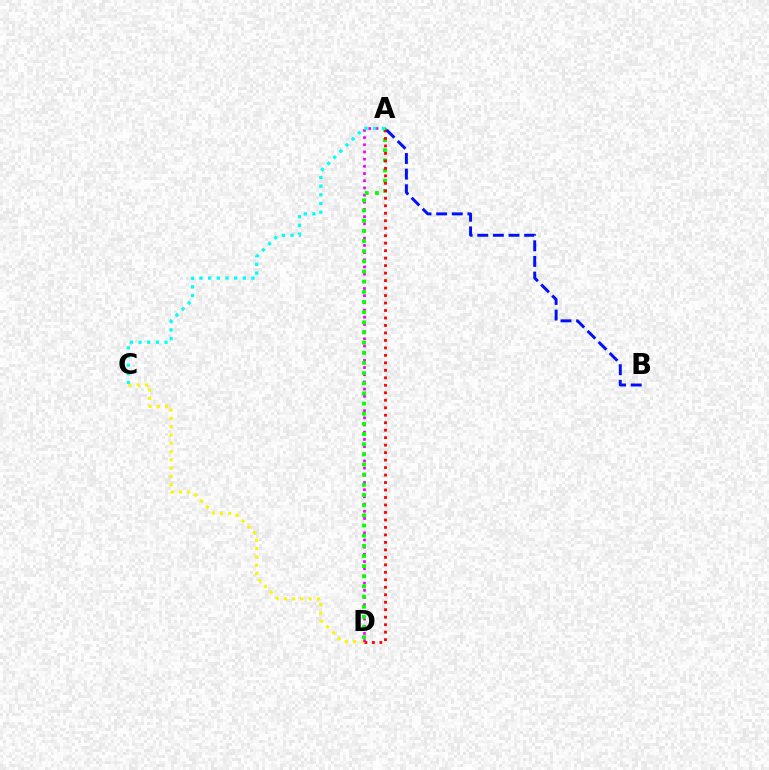{('C', 'D'): [{'color': '#fcf500', 'line_style': 'dotted', 'thickness': 2.25}], ('A', 'D'): [{'color': '#ee00ff', 'line_style': 'dotted', 'thickness': 1.95}, {'color': '#08ff00', 'line_style': 'dotted', 'thickness': 2.76}, {'color': '#ff0000', 'line_style': 'dotted', 'thickness': 2.03}], ('A', 'B'): [{'color': '#0010ff', 'line_style': 'dashed', 'thickness': 2.12}], ('A', 'C'): [{'color': '#00fff6', 'line_style': 'dotted', 'thickness': 2.35}]}